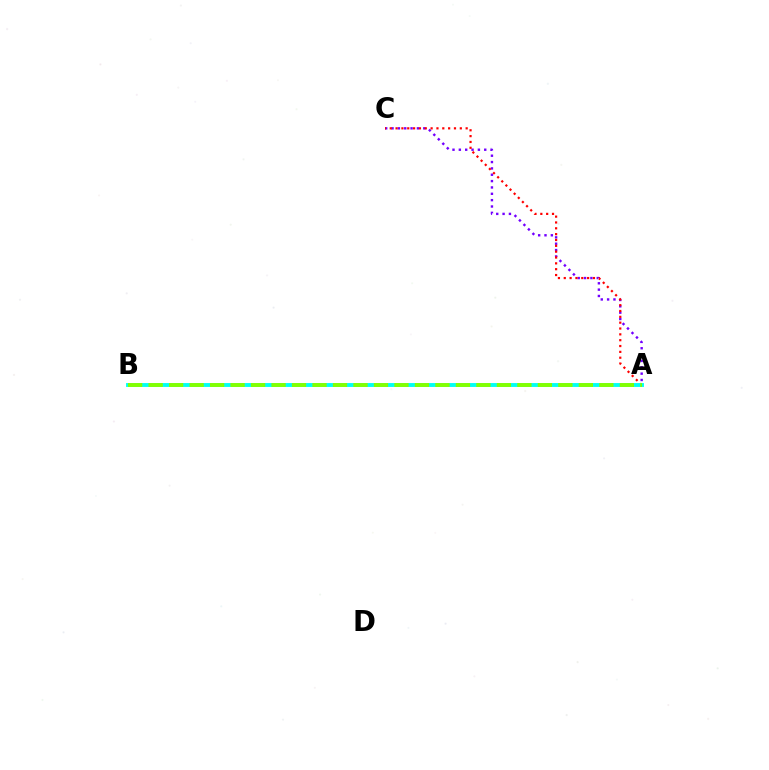{('A', 'C'): [{'color': '#7200ff', 'line_style': 'dotted', 'thickness': 1.72}, {'color': '#ff0000', 'line_style': 'dotted', 'thickness': 1.59}], ('A', 'B'): [{'color': '#00fff6', 'line_style': 'solid', 'thickness': 2.79}, {'color': '#84ff00', 'line_style': 'dashed', 'thickness': 2.78}]}